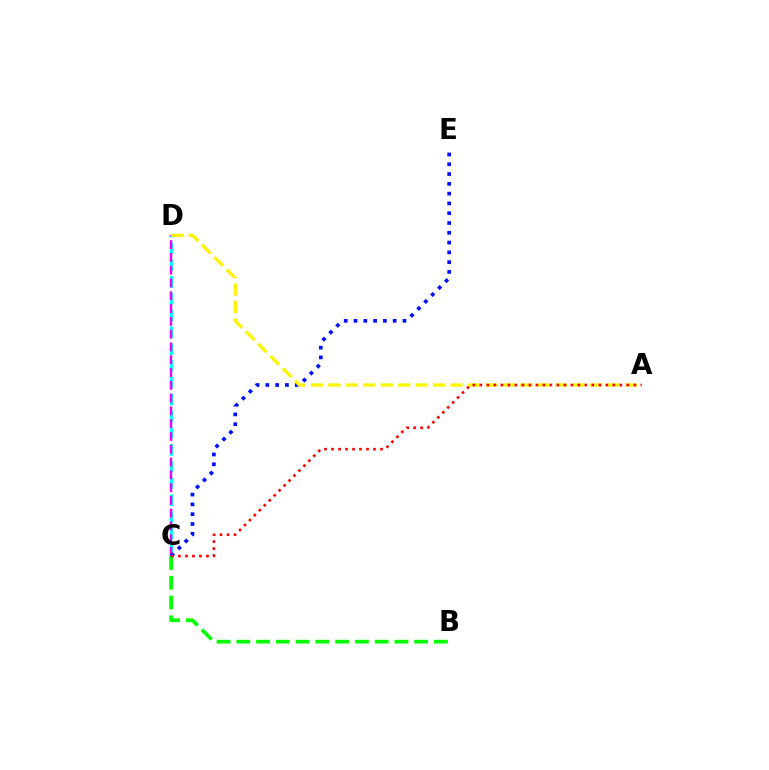{('C', 'D'): [{'color': '#00fff6', 'line_style': 'dashed', 'thickness': 2.28}, {'color': '#ee00ff', 'line_style': 'dashed', 'thickness': 1.74}], ('B', 'C'): [{'color': '#08ff00', 'line_style': 'dashed', 'thickness': 2.68}], ('C', 'E'): [{'color': '#0010ff', 'line_style': 'dotted', 'thickness': 2.66}], ('A', 'D'): [{'color': '#fcf500', 'line_style': 'dashed', 'thickness': 2.37}], ('A', 'C'): [{'color': '#ff0000', 'line_style': 'dotted', 'thickness': 1.9}]}